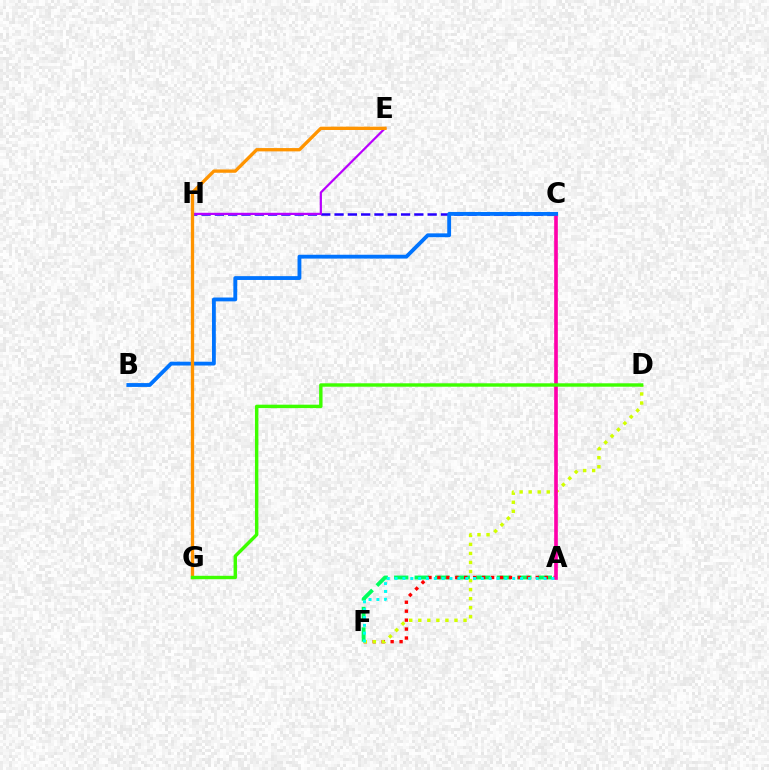{('C', 'H'): [{'color': '#2500ff', 'line_style': 'dashed', 'thickness': 1.81}], ('A', 'F'): [{'color': '#00ff5c', 'line_style': 'dashed', 'thickness': 2.79}, {'color': '#ff0000', 'line_style': 'dotted', 'thickness': 2.43}, {'color': '#00fff6', 'line_style': 'dotted', 'thickness': 2.13}], ('D', 'F'): [{'color': '#d1ff00', 'line_style': 'dotted', 'thickness': 2.46}], ('A', 'C'): [{'color': '#ff00ac', 'line_style': 'solid', 'thickness': 2.63}], ('E', 'H'): [{'color': '#b900ff', 'line_style': 'solid', 'thickness': 1.59}], ('B', 'C'): [{'color': '#0074ff', 'line_style': 'solid', 'thickness': 2.76}], ('E', 'G'): [{'color': '#ff9400', 'line_style': 'solid', 'thickness': 2.39}], ('D', 'G'): [{'color': '#3dff00', 'line_style': 'solid', 'thickness': 2.46}]}